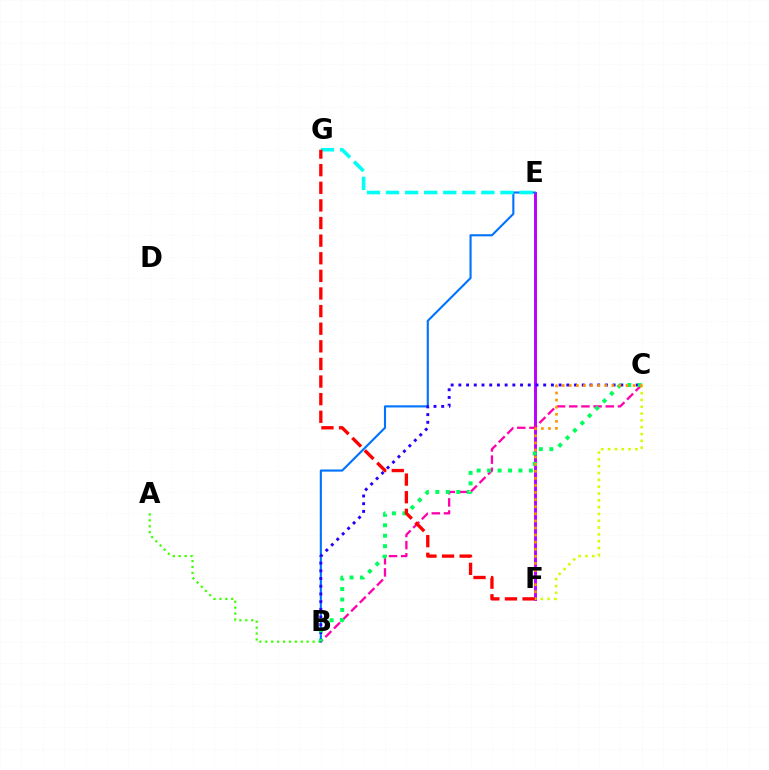{('A', 'B'): [{'color': '#3dff00', 'line_style': 'dotted', 'thickness': 1.61}], ('E', 'F'): [{'color': '#b900ff', 'line_style': 'solid', 'thickness': 2.11}], ('B', 'E'): [{'color': '#0074ff', 'line_style': 'solid', 'thickness': 1.53}], ('B', 'C'): [{'color': '#2500ff', 'line_style': 'dotted', 'thickness': 2.1}, {'color': '#ff00ac', 'line_style': 'dashed', 'thickness': 1.65}, {'color': '#00ff5c', 'line_style': 'dotted', 'thickness': 2.84}], ('E', 'G'): [{'color': '#00fff6', 'line_style': 'dashed', 'thickness': 2.59}], ('C', 'F'): [{'color': '#d1ff00', 'line_style': 'dotted', 'thickness': 1.85}, {'color': '#ff9400', 'line_style': 'dotted', 'thickness': 1.93}], ('F', 'G'): [{'color': '#ff0000', 'line_style': 'dashed', 'thickness': 2.39}]}